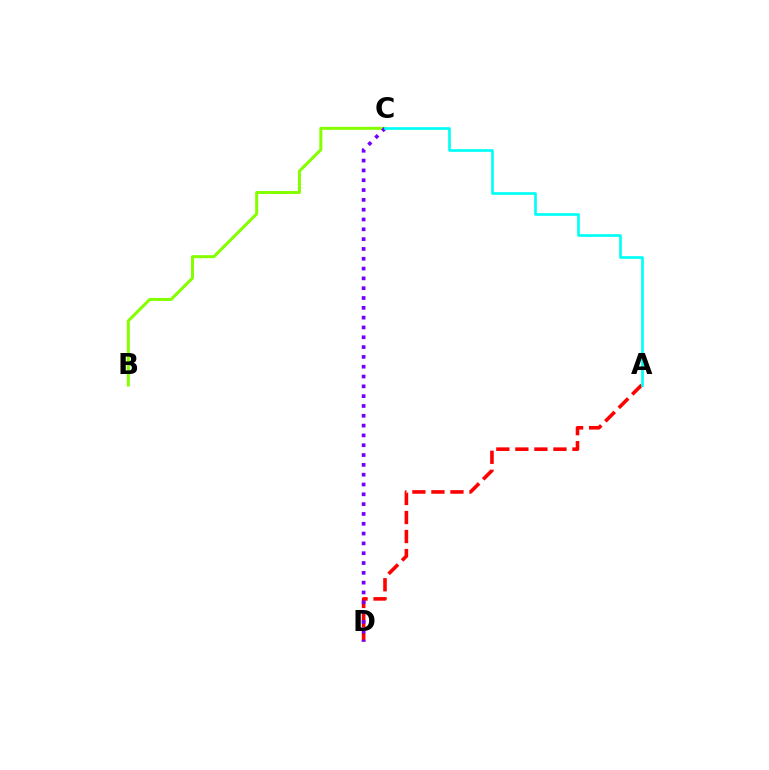{('B', 'C'): [{'color': '#84ff00', 'line_style': 'solid', 'thickness': 2.17}], ('A', 'D'): [{'color': '#ff0000', 'line_style': 'dashed', 'thickness': 2.59}], ('C', 'D'): [{'color': '#7200ff', 'line_style': 'dotted', 'thickness': 2.67}], ('A', 'C'): [{'color': '#00fff6', 'line_style': 'solid', 'thickness': 1.94}]}